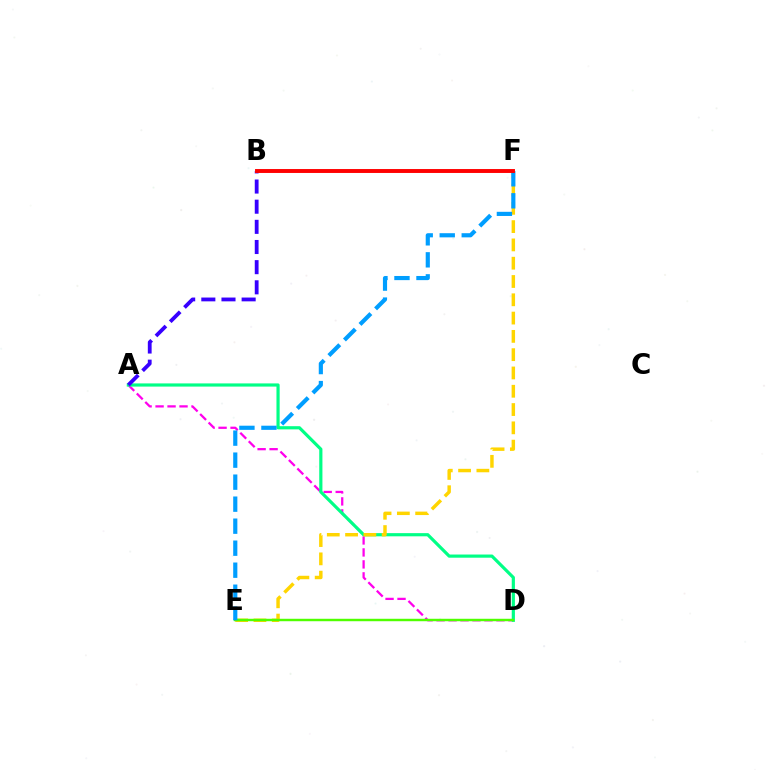{('A', 'D'): [{'color': '#ff00ed', 'line_style': 'dashed', 'thickness': 1.63}, {'color': '#00ff86', 'line_style': 'solid', 'thickness': 2.29}], ('A', 'B'): [{'color': '#3700ff', 'line_style': 'dashed', 'thickness': 2.74}], ('E', 'F'): [{'color': '#ffd500', 'line_style': 'dashed', 'thickness': 2.49}, {'color': '#009eff', 'line_style': 'dashed', 'thickness': 2.99}], ('D', 'E'): [{'color': '#4fff00', 'line_style': 'solid', 'thickness': 1.76}], ('B', 'F'): [{'color': '#ff0000', 'line_style': 'solid', 'thickness': 2.82}]}